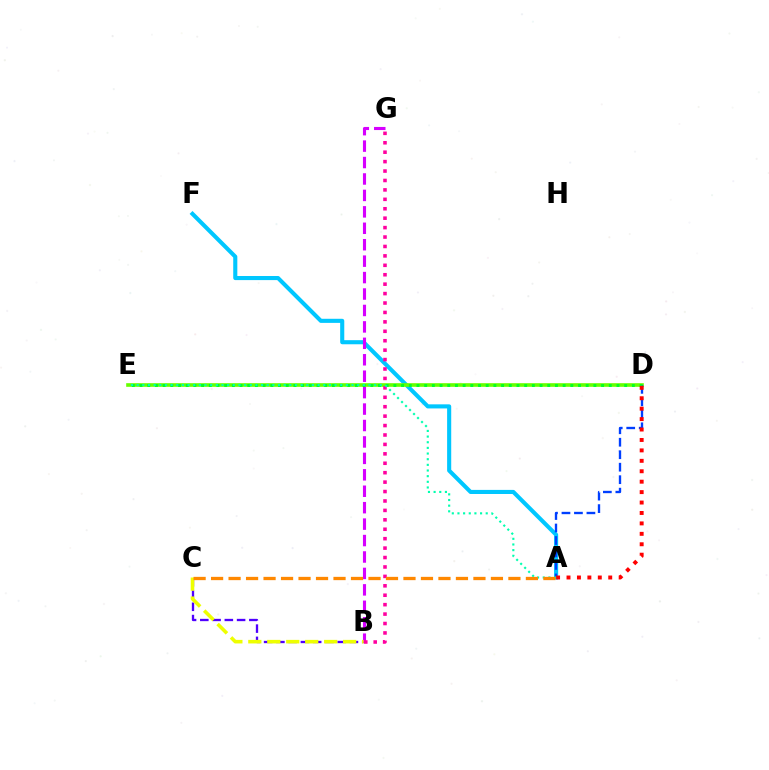{('B', 'C'): [{'color': '#4f00ff', 'line_style': 'dashed', 'thickness': 1.67}, {'color': '#eeff00', 'line_style': 'dashed', 'thickness': 2.58}], ('A', 'F'): [{'color': '#00c7ff', 'line_style': 'solid', 'thickness': 2.95}], ('D', 'E'): [{'color': '#66ff00', 'line_style': 'solid', 'thickness': 2.62}, {'color': '#00ff27', 'line_style': 'dotted', 'thickness': 2.09}], ('B', 'G'): [{'color': '#d600ff', 'line_style': 'dashed', 'thickness': 2.23}, {'color': '#ff00a0', 'line_style': 'dotted', 'thickness': 2.56}], ('A', 'D'): [{'color': '#003fff', 'line_style': 'dashed', 'thickness': 1.7}, {'color': '#ff0000', 'line_style': 'dotted', 'thickness': 2.83}], ('A', 'E'): [{'color': '#00ffaf', 'line_style': 'dotted', 'thickness': 1.54}], ('A', 'C'): [{'color': '#ff8800', 'line_style': 'dashed', 'thickness': 2.38}]}